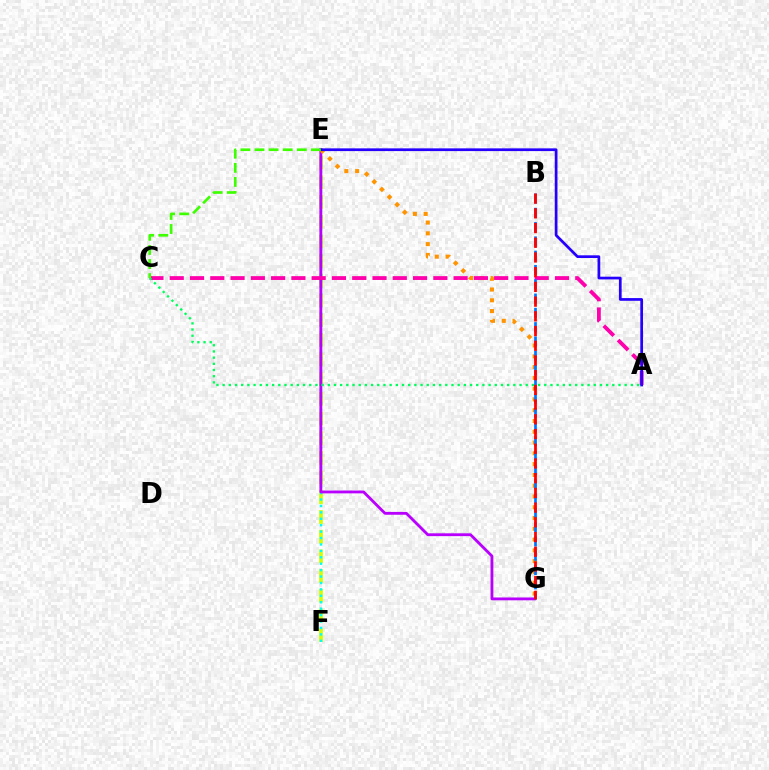{('E', 'F'): [{'color': '#d1ff00', 'line_style': 'dashed', 'thickness': 2.67}, {'color': '#00fff6', 'line_style': 'dotted', 'thickness': 1.74}], ('E', 'G'): [{'color': '#b900ff', 'line_style': 'solid', 'thickness': 2.04}, {'color': '#ff9400', 'line_style': 'dotted', 'thickness': 2.93}], ('A', 'C'): [{'color': '#ff00ac', 'line_style': 'dashed', 'thickness': 2.75}, {'color': '#00ff5c', 'line_style': 'dotted', 'thickness': 1.68}], ('A', 'E'): [{'color': '#2500ff', 'line_style': 'solid', 'thickness': 1.96}], ('B', 'G'): [{'color': '#0074ff', 'line_style': 'dashed', 'thickness': 1.94}, {'color': '#ff0000', 'line_style': 'dashed', 'thickness': 2.0}], ('C', 'E'): [{'color': '#3dff00', 'line_style': 'dashed', 'thickness': 1.92}]}